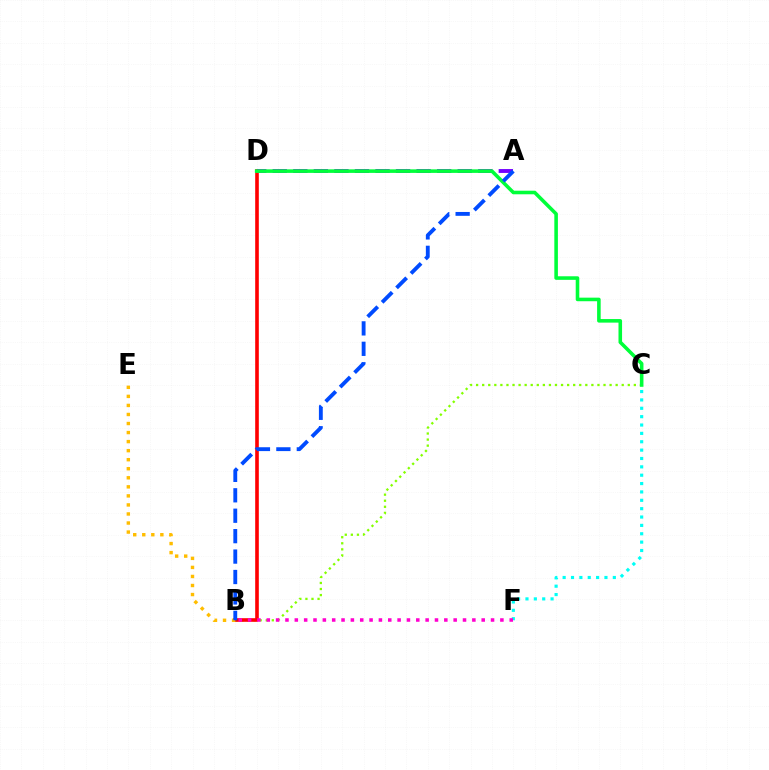{('B', 'C'): [{'color': '#84ff00', 'line_style': 'dotted', 'thickness': 1.65}], ('B', 'D'): [{'color': '#ff0000', 'line_style': 'solid', 'thickness': 2.6}], ('C', 'F'): [{'color': '#00fff6', 'line_style': 'dotted', 'thickness': 2.27}], ('A', 'D'): [{'color': '#7200ff', 'line_style': 'dashed', 'thickness': 2.79}], ('B', 'F'): [{'color': '#ff00cf', 'line_style': 'dotted', 'thickness': 2.54}], ('B', 'E'): [{'color': '#ffbd00', 'line_style': 'dotted', 'thickness': 2.46}], ('C', 'D'): [{'color': '#00ff39', 'line_style': 'solid', 'thickness': 2.57}], ('A', 'B'): [{'color': '#004bff', 'line_style': 'dashed', 'thickness': 2.77}]}